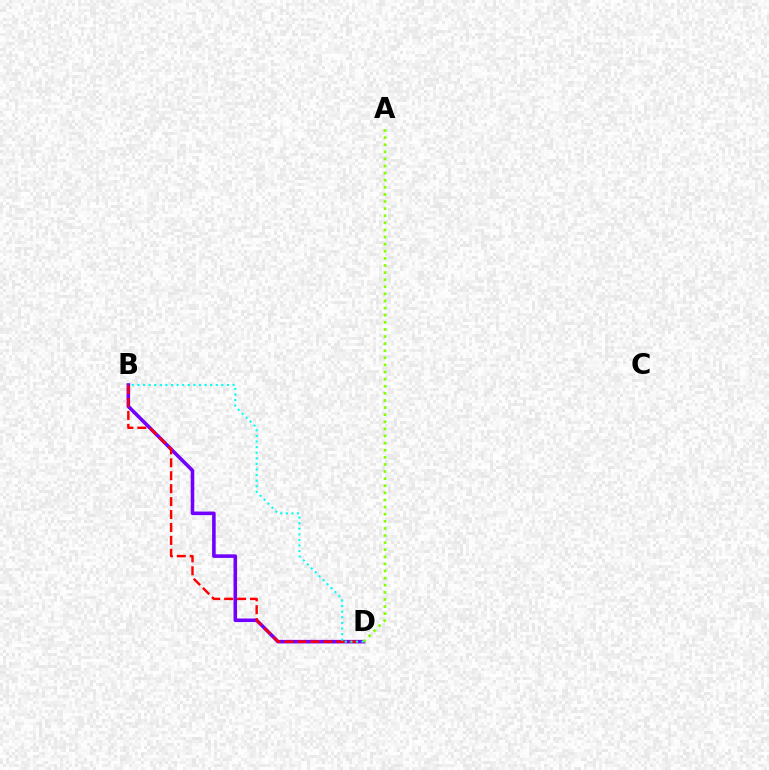{('B', 'D'): [{'color': '#7200ff', 'line_style': 'solid', 'thickness': 2.57}, {'color': '#ff0000', 'line_style': 'dashed', 'thickness': 1.76}, {'color': '#00fff6', 'line_style': 'dotted', 'thickness': 1.52}], ('A', 'D'): [{'color': '#84ff00', 'line_style': 'dotted', 'thickness': 1.93}]}